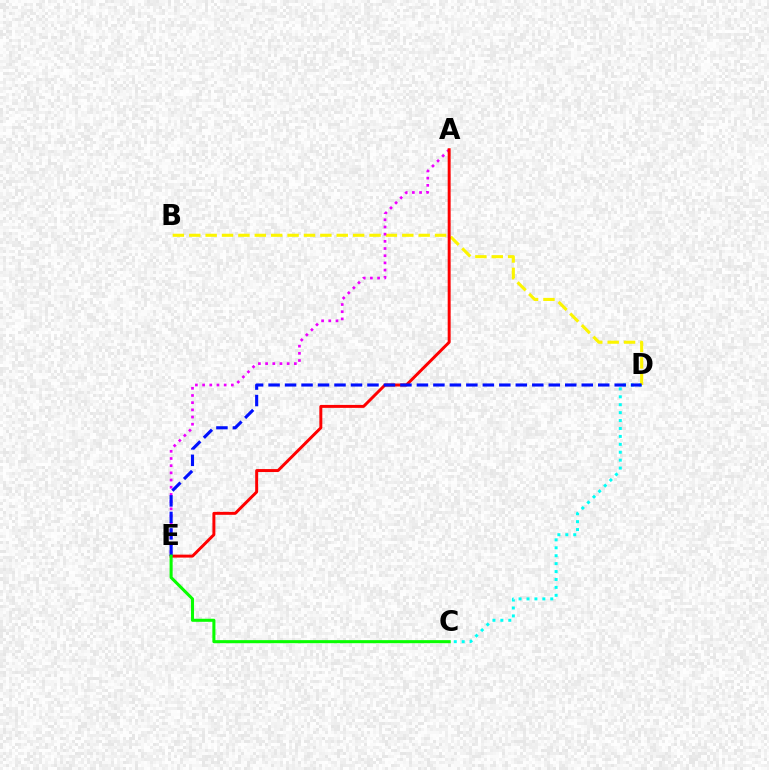{('C', 'D'): [{'color': '#00fff6', 'line_style': 'dotted', 'thickness': 2.15}], ('B', 'D'): [{'color': '#fcf500', 'line_style': 'dashed', 'thickness': 2.23}], ('A', 'E'): [{'color': '#ee00ff', 'line_style': 'dotted', 'thickness': 1.95}, {'color': '#ff0000', 'line_style': 'solid', 'thickness': 2.13}], ('D', 'E'): [{'color': '#0010ff', 'line_style': 'dashed', 'thickness': 2.24}], ('C', 'E'): [{'color': '#08ff00', 'line_style': 'solid', 'thickness': 2.2}]}